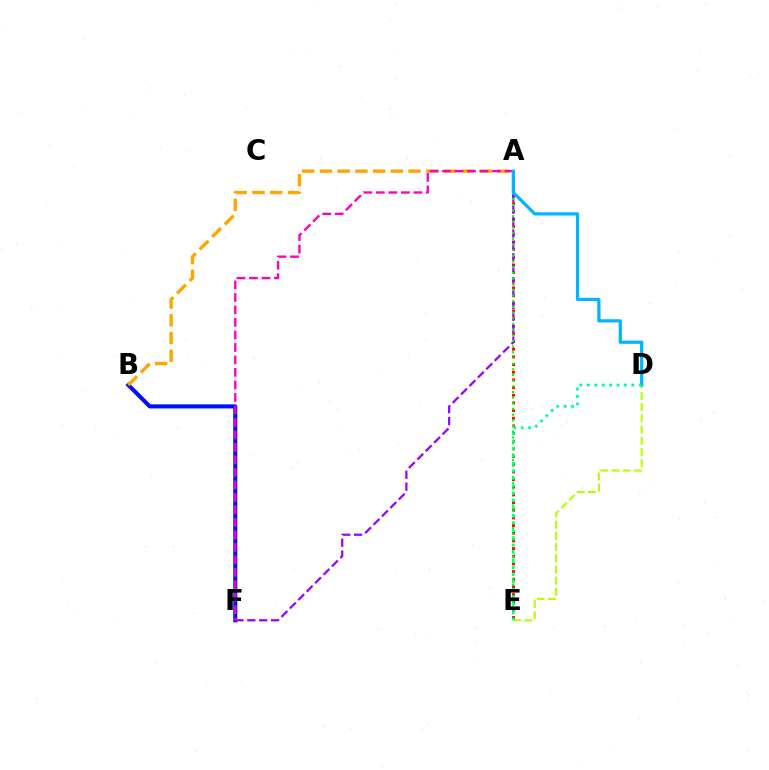{('A', 'E'): [{'color': '#ff0000', 'line_style': 'dotted', 'thickness': 2.08}, {'color': '#08ff00', 'line_style': 'dotted', 'thickness': 1.54}], ('B', 'F'): [{'color': '#0010ff', 'line_style': 'solid', 'thickness': 2.93}], ('A', 'B'): [{'color': '#ffa500', 'line_style': 'dashed', 'thickness': 2.41}], ('A', 'F'): [{'color': '#9b00ff', 'line_style': 'dashed', 'thickness': 1.62}, {'color': '#ff00bd', 'line_style': 'dashed', 'thickness': 1.7}], ('D', 'E'): [{'color': '#b3ff00', 'line_style': 'dashed', 'thickness': 1.52}, {'color': '#00ff9d', 'line_style': 'dotted', 'thickness': 2.02}], ('A', 'D'): [{'color': '#00b5ff', 'line_style': 'solid', 'thickness': 2.31}]}